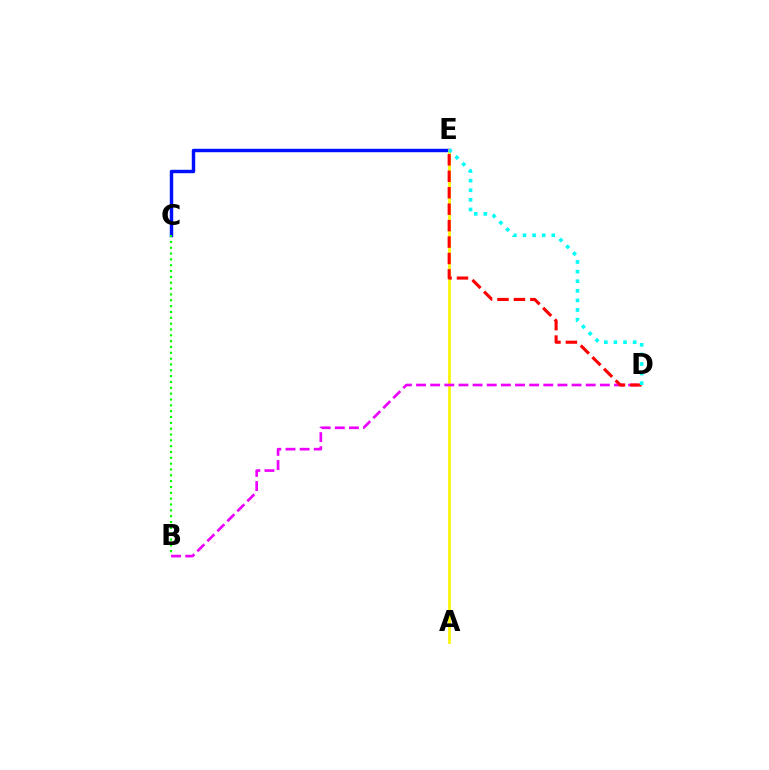{('C', 'E'): [{'color': '#0010ff', 'line_style': 'solid', 'thickness': 2.47}], ('B', 'C'): [{'color': '#08ff00', 'line_style': 'dotted', 'thickness': 1.59}], ('A', 'E'): [{'color': '#fcf500', 'line_style': 'solid', 'thickness': 1.93}], ('B', 'D'): [{'color': '#ee00ff', 'line_style': 'dashed', 'thickness': 1.92}], ('D', 'E'): [{'color': '#ff0000', 'line_style': 'dashed', 'thickness': 2.23}, {'color': '#00fff6', 'line_style': 'dotted', 'thickness': 2.61}]}